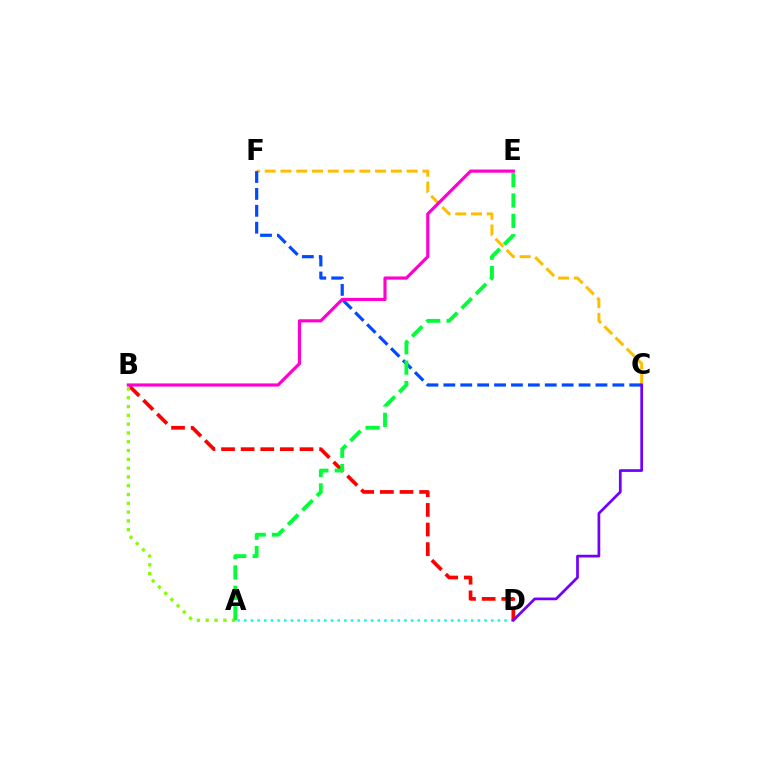{('A', 'D'): [{'color': '#00fff6', 'line_style': 'dotted', 'thickness': 1.81}], ('B', 'D'): [{'color': '#ff0000', 'line_style': 'dashed', 'thickness': 2.67}], ('C', 'F'): [{'color': '#ffbd00', 'line_style': 'dashed', 'thickness': 2.14}, {'color': '#004bff', 'line_style': 'dashed', 'thickness': 2.3}], ('A', 'B'): [{'color': '#84ff00', 'line_style': 'dotted', 'thickness': 2.39}], ('C', 'D'): [{'color': '#7200ff', 'line_style': 'solid', 'thickness': 1.96}], ('A', 'E'): [{'color': '#00ff39', 'line_style': 'dashed', 'thickness': 2.77}], ('B', 'E'): [{'color': '#ff00cf', 'line_style': 'solid', 'thickness': 2.27}]}